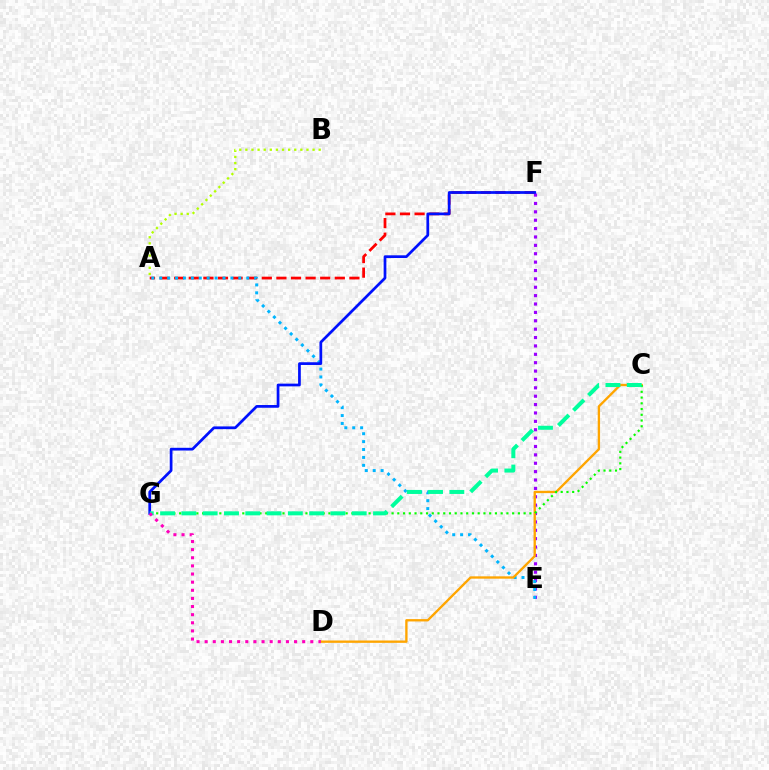{('A', 'B'): [{'color': '#b3ff00', 'line_style': 'dotted', 'thickness': 1.66}], ('A', 'F'): [{'color': '#ff0000', 'line_style': 'dashed', 'thickness': 1.98}], ('E', 'F'): [{'color': '#9b00ff', 'line_style': 'dotted', 'thickness': 2.28}], ('A', 'E'): [{'color': '#00b5ff', 'line_style': 'dotted', 'thickness': 2.15}], ('F', 'G'): [{'color': '#0010ff', 'line_style': 'solid', 'thickness': 1.96}], ('C', 'D'): [{'color': '#ffa500', 'line_style': 'solid', 'thickness': 1.69}], ('C', 'G'): [{'color': '#08ff00', 'line_style': 'dotted', 'thickness': 1.56}, {'color': '#00ff9d', 'line_style': 'dashed', 'thickness': 2.89}], ('D', 'G'): [{'color': '#ff00bd', 'line_style': 'dotted', 'thickness': 2.21}]}